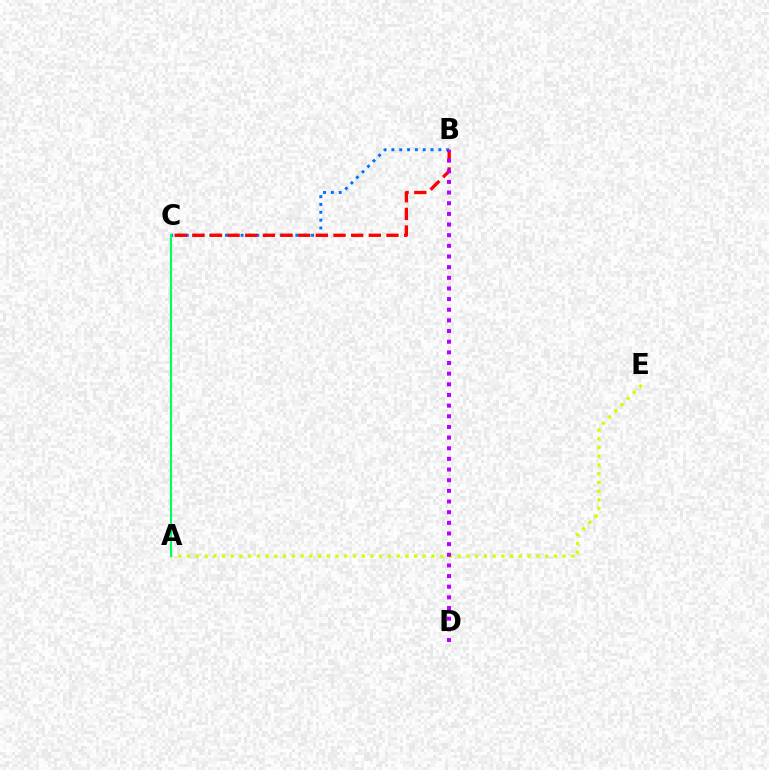{('A', 'E'): [{'color': '#d1ff00', 'line_style': 'dotted', 'thickness': 2.37}], ('B', 'C'): [{'color': '#0074ff', 'line_style': 'dotted', 'thickness': 2.13}, {'color': '#ff0000', 'line_style': 'dashed', 'thickness': 2.4}], ('A', 'C'): [{'color': '#00ff5c', 'line_style': 'solid', 'thickness': 1.52}], ('B', 'D'): [{'color': '#b900ff', 'line_style': 'dotted', 'thickness': 2.89}]}